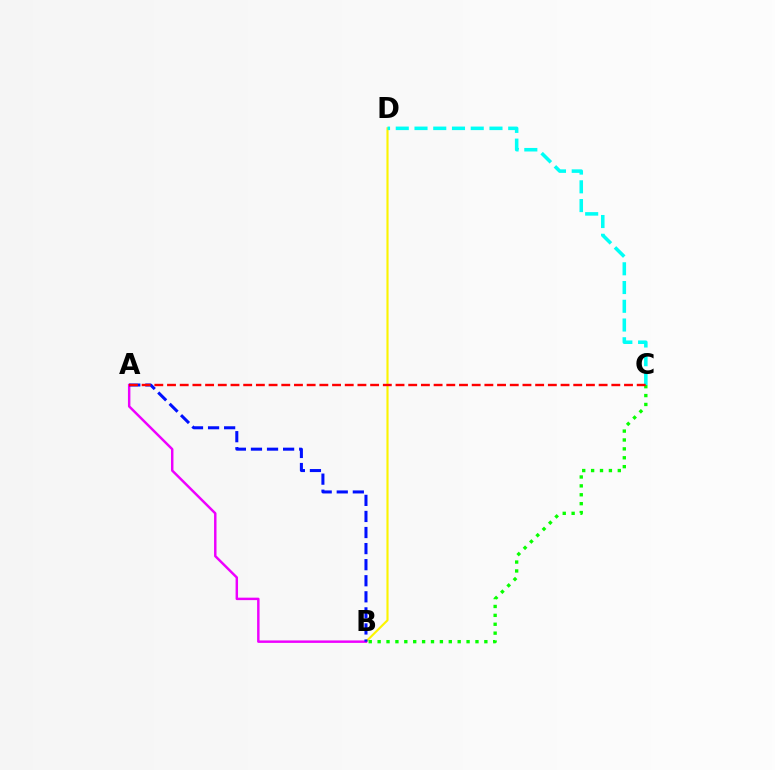{('B', 'D'): [{'color': '#fcf500', 'line_style': 'solid', 'thickness': 1.53}], ('B', 'C'): [{'color': '#08ff00', 'line_style': 'dotted', 'thickness': 2.42}], ('A', 'B'): [{'color': '#ee00ff', 'line_style': 'solid', 'thickness': 1.77}, {'color': '#0010ff', 'line_style': 'dashed', 'thickness': 2.18}], ('C', 'D'): [{'color': '#00fff6', 'line_style': 'dashed', 'thickness': 2.55}], ('A', 'C'): [{'color': '#ff0000', 'line_style': 'dashed', 'thickness': 1.72}]}